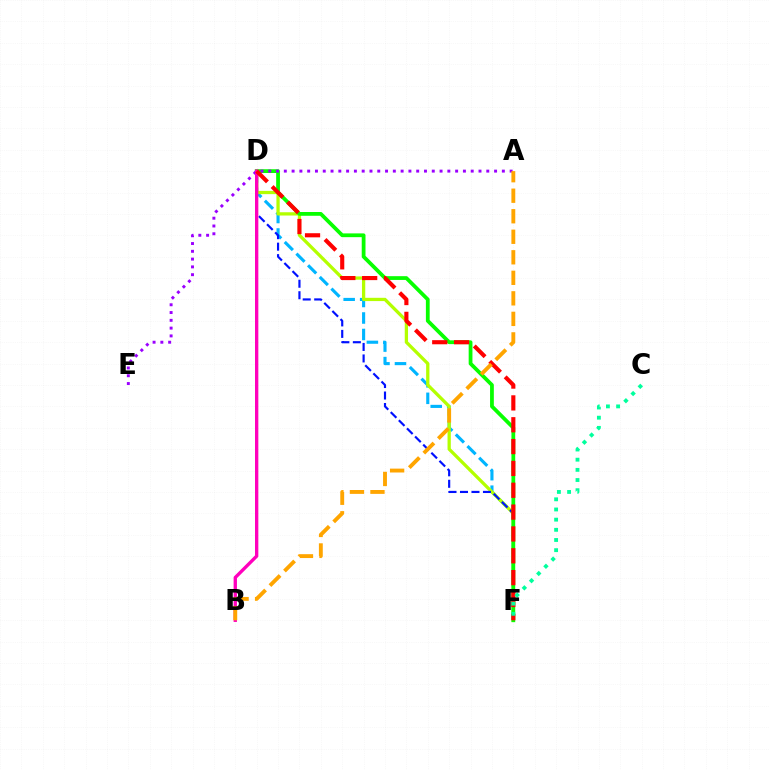{('D', 'F'): [{'color': '#00b5ff', 'line_style': 'dashed', 'thickness': 2.24}, {'color': '#b3ff00', 'line_style': 'solid', 'thickness': 2.36}, {'color': '#0010ff', 'line_style': 'dashed', 'thickness': 1.56}, {'color': '#08ff00', 'line_style': 'solid', 'thickness': 2.72}, {'color': '#ff0000', 'line_style': 'dashed', 'thickness': 2.97}], ('A', 'E'): [{'color': '#9b00ff', 'line_style': 'dotted', 'thickness': 2.12}], ('B', 'D'): [{'color': '#ff00bd', 'line_style': 'solid', 'thickness': 2.4}], ('C', 'F'): [{'color': '#00ff9d', 'line_style': 'dotted', 'thickness': 2.76}], ('A', 'B'): [{'color': '#ffa500', 'line_style': 'dashed', 'thickness': 2.79}]}